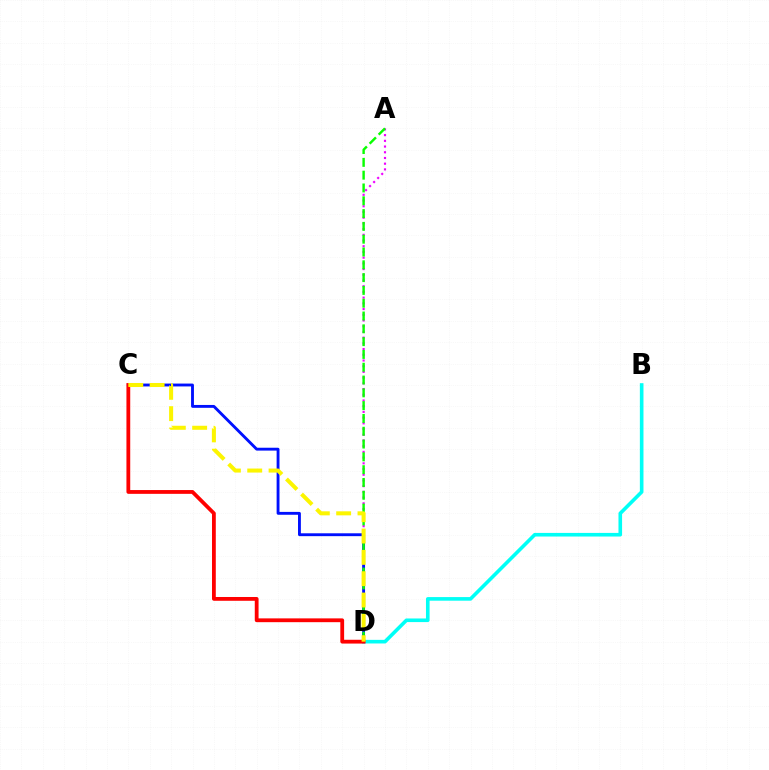{('A', 'D'): [{'color': '#ee00ff', 'line_style': 'dotted', 'thickness': 1.55}, {'color': '#08ff00', 'line_style': 'dashed', 'thickness': 1.74}], ('B', 'D'): [{'color': '#00fff6', 'line_style': 'solid', 'thickness': 2.6}], ('C', 'D'): [{'color': '#0010ff', 'line_style': 'solid', 'thickness': 2.06}, {'color': '#ff0000', 'line_style': 'solid', 'thickness': 2.73}, {'color': '#fcf500', 'line_style': 'dashed', 'thickness': 2.9}]}